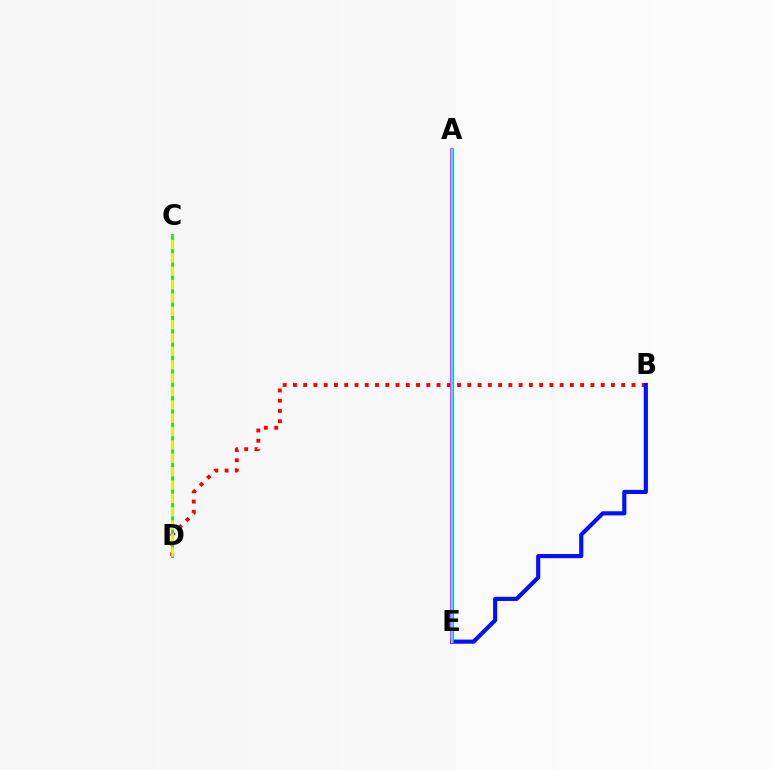{('B', 'D'): [{'color': '#ff0000', 'line_style': 'dotted', 'thickness': 2.79}], ('C', 'D'): [{'color': '#08ff00', 'line_style': 'solid', 'thickness': 2.17}, {'color': '#fcf500', 'line_style': 'dashed', 'thickness': 1.82}], ('B', 'E'): [{'color': '#0010ff', 'line_style': 'solid', 'thickness': 2.98}], ('A', 'E'): [{'color': '#ee00ff', 'line_style': 'solid', 'thickness': 2.56}, {'color': '#00fff6', 'line_style': 'solid', 'thickness': 1.5}]}